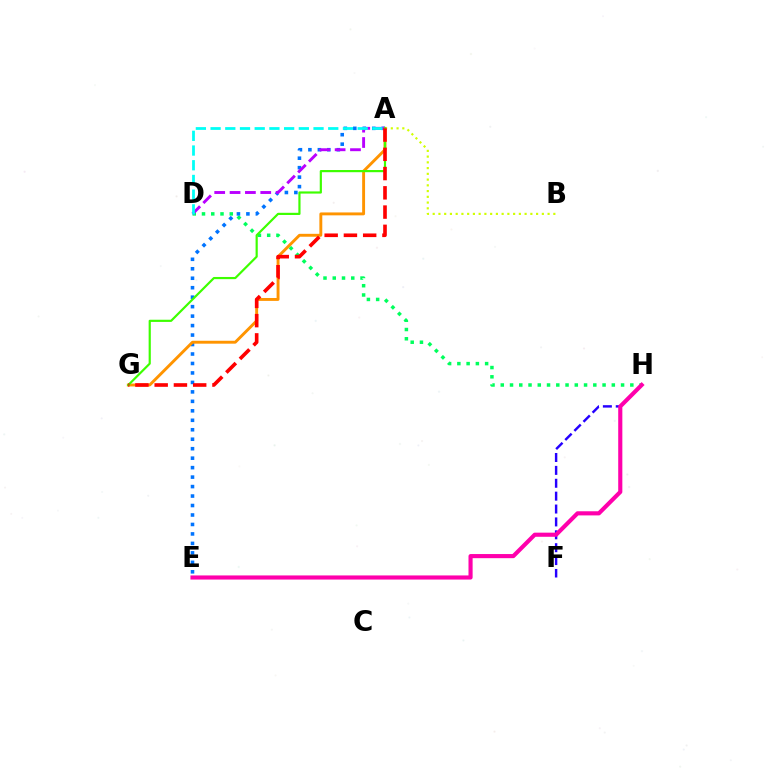{('D', 'H'): [{'color': '#00ff5c', 'line_style': 'dotted', 'thickness': 2.51}], ('A', 'B'): [{'color': '#d1ff00', 'line_style': 'dotted', 'thickness': 1.56}], ('A', 'E'): [{'color': '#0074ff', 'line_style': 'dotted', 'thickness': 2.57}], ('F', 'H'): [{'color': '#2500ff', 'line_style': 'dashed', 'thickness': 1.75}], ('A', 'G'): [{'color': '#ff9400', 'line_style': 'solid', 'thickness': 2.09}, {'color': '#3dff00', 'line_style': 'solid', 'thickness': 1.57}, {'color': '#ff0000', 'line_style': 'dashed', 'thickness': 2.62}], ('A', 'D'): [{'color': '#b900ff', 'line_style': 'dashed', 'thickness': 2.09}, {'color': '#00fff6', 'line_style': 'dashed', 'thickness': 2.0}], ('E', 'H'): [{'color': '#ff00ac', 'line_style': 'solid', 'thickness': 2.97}]}